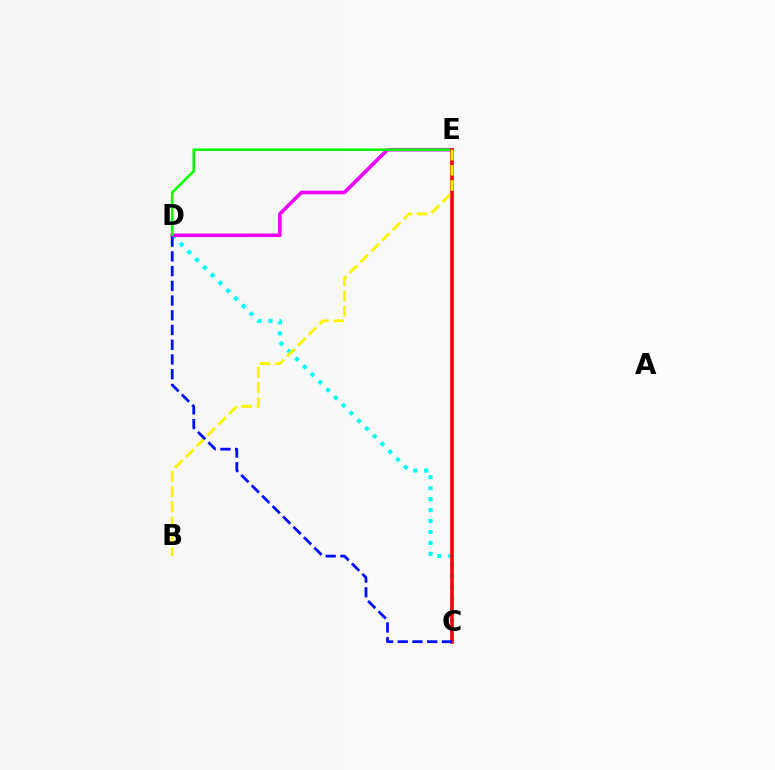{('C', 'D'): [{'color': '#00fff6', 'line_style': 'dotted', 'thickness': 2.98}, {'color': '#0010ff', 'line_style': 'dashed', 'thickness': 2.0}], ('D', 'E'): [{'color': '#ee00ff', 'line_style': 'solid', 'thickness': 2.58}, {'color': '#08ff00', 'line_style': 'solid', 'thickness': 1.87}], ('C', 'E'): [{'color': '#ff0000', 'line_style': 'solid', 'thickness': 2.61}], ('B', 'E'): [{'color': '#fcf500', 'line_style': 'dashed', 'thickness': 2.07}]}